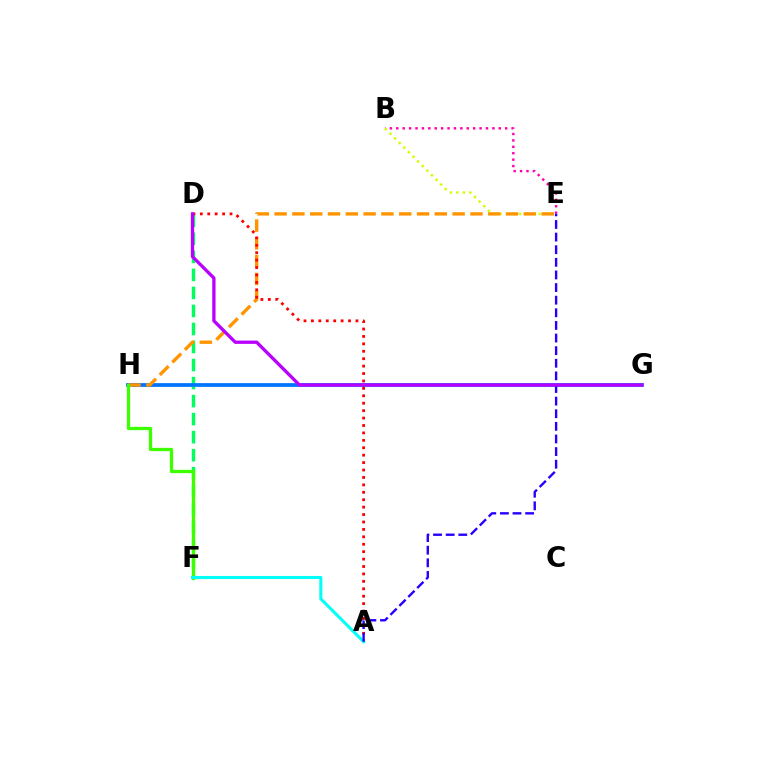{('B', 'E'): [{'color': '#ff00ac', 'line_style': 'dotted', 'thickness': 1.74}, {'color': '#d1ff00', 'line_style': 'dotted', 'thickness': 1.77}], ('D', 'F'): [{'color': '#00ff5c', 'line_style': 'dashed', 'thickness': 2.45}], ('G', 'H'): [{'color': '#0074ff', 'line_style': 'solid', 'thickness': 2.7}], ('E', 'H'): [{'color': '#ff9400', 'line_style': 'dashed', 'thickness': 2.42}], ('F', 'H'): [{'color': '#3dff00', 'line_style': 'solid', 'thickness': 2.36}], ('A', 'D'): [{'color': '#ff0000', 'line_style': 'dotted', 'thickness': 2.02}], ('A', 'F'): [{'color': '#00fff6', 'line_style': 'solid', 'thickness': 2.2}], ('A', 'E'): [{'color': '#2500ff', 'line_style': 'dashed', 'thickness': 1.71}], ('D', 'G'): [{'color': '#b900ff', 'line_style': 'solid', 'thickness': 2.37}]}